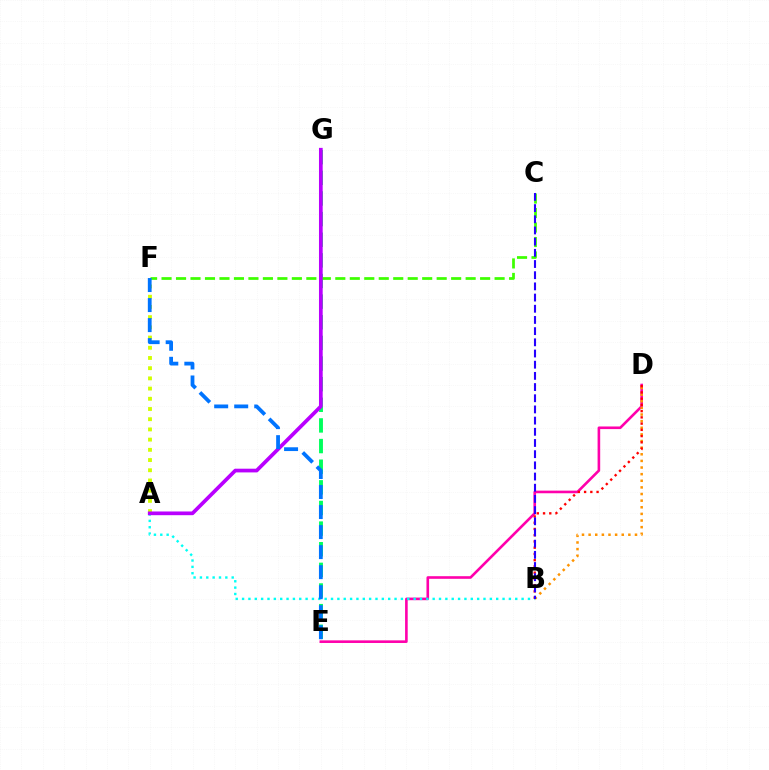{('A', 'F'): [{'color': '#d1ff00', 'line_style': 'dotted', 'thickness': 2.77}], ('E', 'G'): [{'color': '#00ff5c', 'line_style': 'dashed', 'thickness': 2.8}], ('C', 'F'): [{'color': '#3dff00', 'line_style': 'dashed', 'thickness': 1.97}], ('D', 'E'): [{'color': '#ff00ac', 'line_style': 'solid', 'thickness': 1.88}], ('B', 'D'): [{'color': '#ff9400', 'line_style': 'dotted', 'thickness': 1.8}, {'color': '#ff0000', 'line_style': 'dotted', 'thickness': 1.7}], ('A', 'B'): [{'color': '#00fff6', 'line_style': 'dotted', 'thickness': 1.73}], ('B', 'C'): [{'color': '#2500ff', 'line_style': 'dashed', 'thickness': 1.52}], ('A', 'G'): [{'color': '#b900ff', 'line_style': 'solid', 'thickness': 2.67}], ('E', 'F'): [{'color': '#0074ff', 'line_style': 'dashed', 'thickness': 2.72}]}